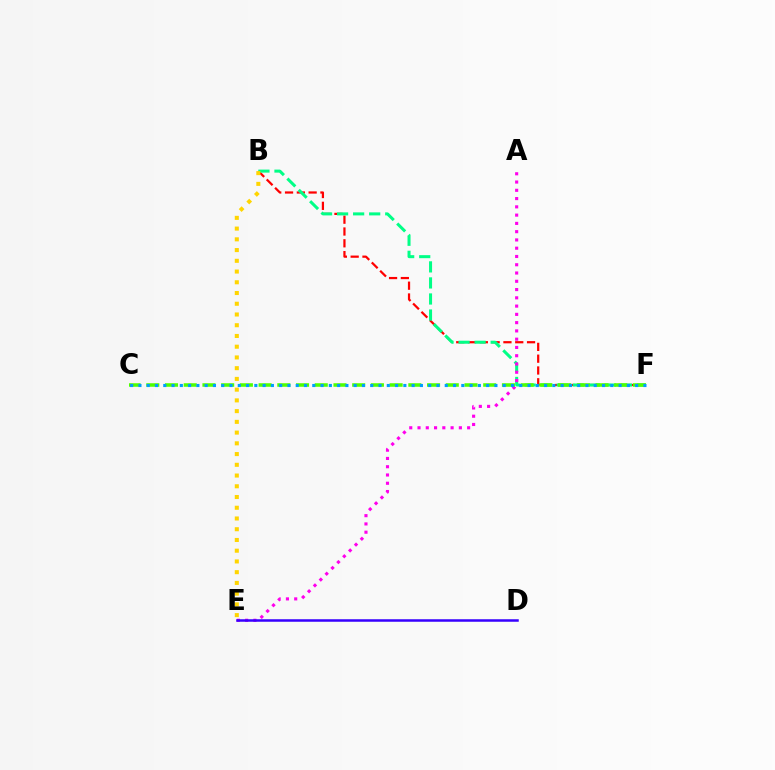{('B', 'F'): [{'color': '#ff0000', 'line_style': 'dashed', 'thickness': 1.6}, {'color': '#00ff86', 'line_style': 'dashed', 'thickness': 2.18}], ('A', 'E'): [{'color': '#ff00ed', 'line_style': 'dotted', 'thickness': 2.25}], ('D', 'E'): [{'color': '#3700ff', 'line_style': 'solid', 'thickness': 1.81}], ('C', 'F'): [{'color': '#4fff00', 'line_style': 'dashed', 'thickness': 2.54}, {'color': '#009eff', 'line_style': 'dotted', 'thickness': 2.25}], ('B', 'E'): [{'color': '#ffd500', 'line_style': 'dotted', 'thickness': 2.92}]}